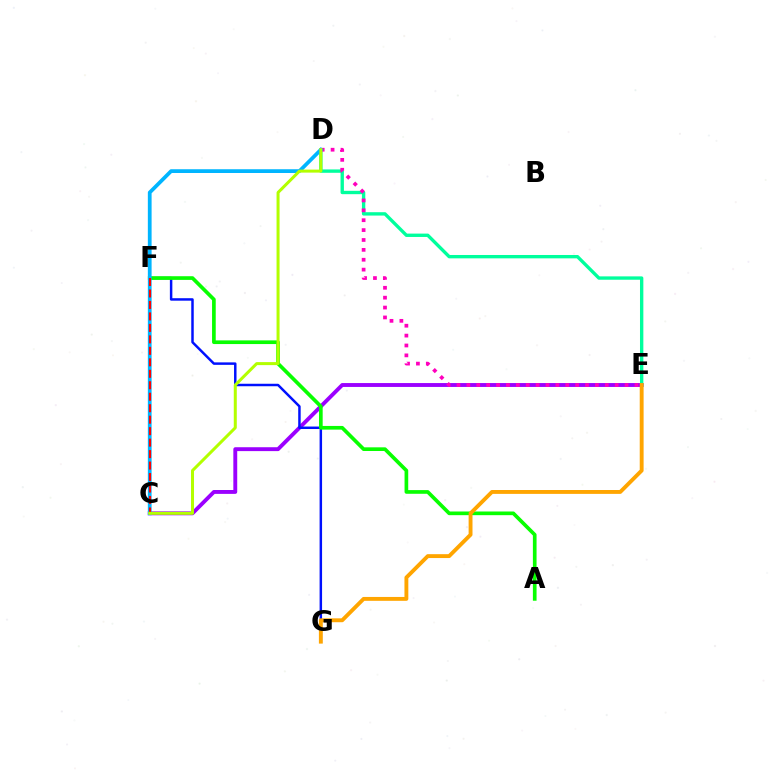{('C', 'E'): [{'color': '#9b00ff', 'line_style': 'solid', 'thickness': 2.8}], ('F', 'G'): [{'color': '#0010ff', 'line_style': 'solid', 'thickness': 1.78}], ('A', 'F'): [{'color': '#08ff00', 'line_style': 'solid', 'thickness': 2.65}], ('D', 'E'): [{'color': '#00ff9d', 'line_style': 'solid', 'thickness': 2.42}, {'color': '#ff00bd', 'line_style': 'dotted', 'thickness': 2.69}], ('C', 'D'): [{'color': '#00b5ff', 'line_style': 'solid', 'thickness': 2.71}, {'color': '#b3ff00', 'line_style': 'solid', 'thickness': 2.17}], ('C', 'F'): [{'color': '#ff0000', 'line_style': 'dashed', 'thickness': 1.56}], ('E', 'G'): [{'color': '#ffa500', 'line_style': 'solid', 'thickness': 2.79}]}